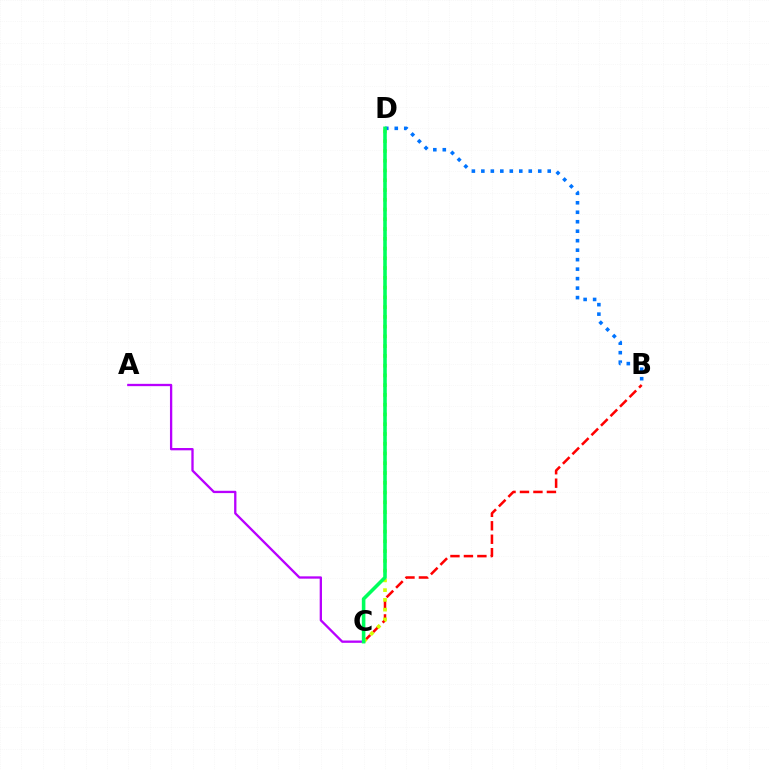{('B', 'D'): [{'color': '#0074ff', 'line_style': 'dotted', 'thickness': 2.58}], ('A', 'C'): [{'color': '#b900ff', 'line_style': 'solid', 'thickness': 1.66}], ('B', 'C'): [{'color': '#ff0000', 'line_style': 'dashed', 'thickness': 1.83}], ('C', 'D'): [{'color': '#d1ff00', 'line_style': 'dotted', 'thickness': 2.65}, {'color': '#00ff5c', 'line_style': 'solid', 'thickness': 2.57}]}